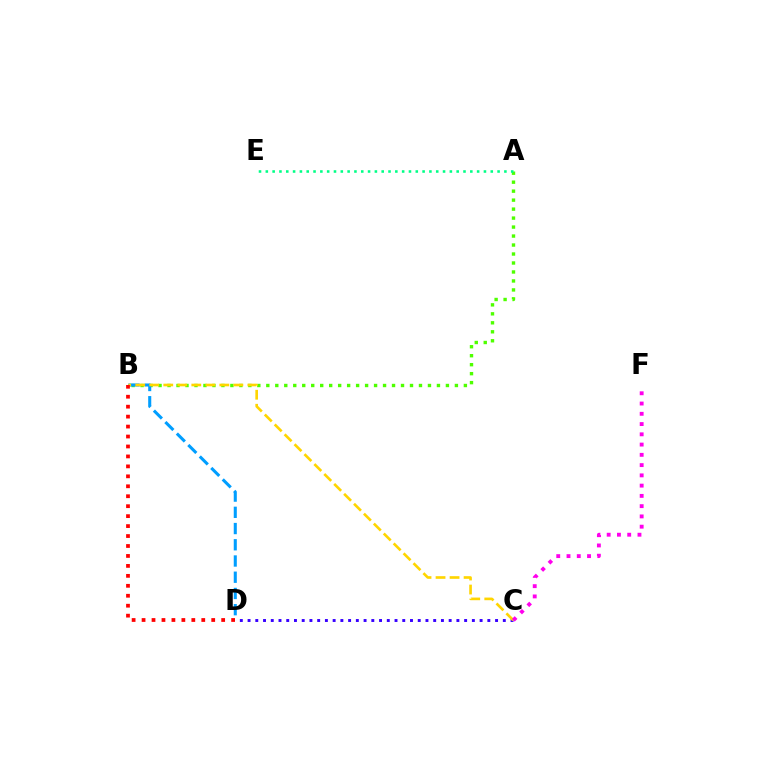{('C', 'D'): [{'color': '#3700ff', 'line_style': 'dotted', 'thickness': 2.1}], ('A', 'B'): [{'color': '#4fff00', 'line_style': 'dotted', 'thickness': 2.44}], ('B', 'D'): [{'color': '#009eff', 'line_style': 'dashed', 'thickness': 2.2}, {'color': '#ff0000', 'line_style': 'dotted', 'thickness': 2.7}], ('A', 'E'): [{'color': '#00ff86', 'line_style': 'dotted', 'thickness': 1.85}], ('B', 'C'): [{'color': '#ffd500', 'line_style': 'dashed', 'thickness': 1.9}], ('C', 'F'): [{'color': '#ff00ed', 'line_style': 'dotted', 'thickness': 2.79}]}